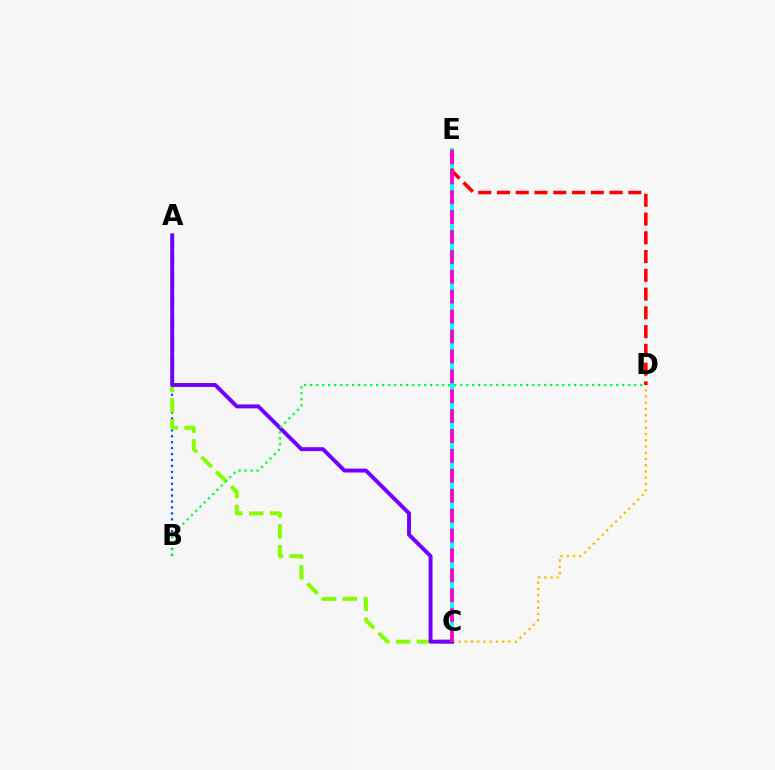{('C', 'E'): [{'color': '#00fff6', 'line_style': 'solid', 'thickness': 2.81}, {'color': '#ff00cf', 'line_style': 'dashed', 'thickness': 2.7}], ('D', 'E'): [{'color': '#ff0000', 'line_style': 'dashed', 'thickness': 2.55}], ('A', 'B'): [{'color': '#004bff', 'line_style': 'dotted', 'thickness': 1.61}], ('A', 'C'): [{'color': '#84ff00', 'line_style': 'dashed', 'thickness': 2.83}, {'color': '#7200ff', 'line_style': 'solid', 'thickness': 2.82}], ('C', 'D'): [{'color': '#ffbd00', 'line_style': 'dotted', 'thickness': 1.7}], ('B', 'D'): [{'color': '#00ff39', 'line_style': 'dotted', 'thickness': 1.63}]}